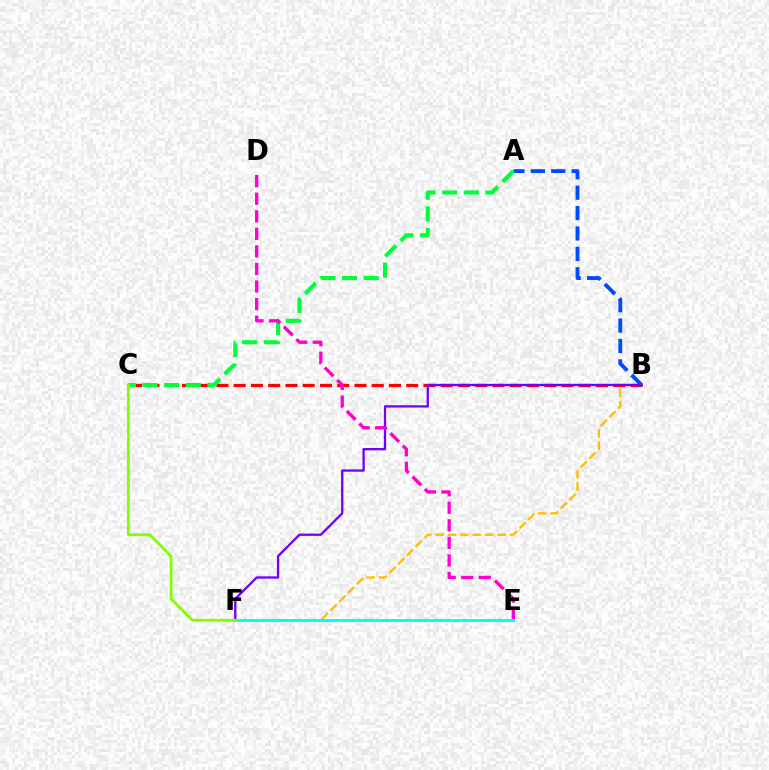{('B', 'F'): [{'color': '#ffbd00', 'line_style': 'dashed', 'thickness': 1.68}, {'color': '#7200ff', 'line_style': 'solid', 'thickness': 1.66}], ('B', 'C'): [{'color': '#ff0000', 'line_style': 'dashed', 'thickness': 2.34}], ('A', 'B'): [{'color': '#004bff', 'line_style': 'dashed', 'thickness': 2.77}], ('A', 'C'): [{'color': '#00ff39', 'line_style': 'dashed', 'thickness': 2.94}], ('D', 'E'): [{'color': '#ff00cf', 'line_style': 'dashed', 'thickness': 2.39}], ('E', 'F'): [{'color': '#00fff6', 'line_style': 'solid', 'thickness': 2.12}], ('C', 'F'): [{'color': '#84ff00', 'line_style': 'solid', 'thickness': 2.04}]}